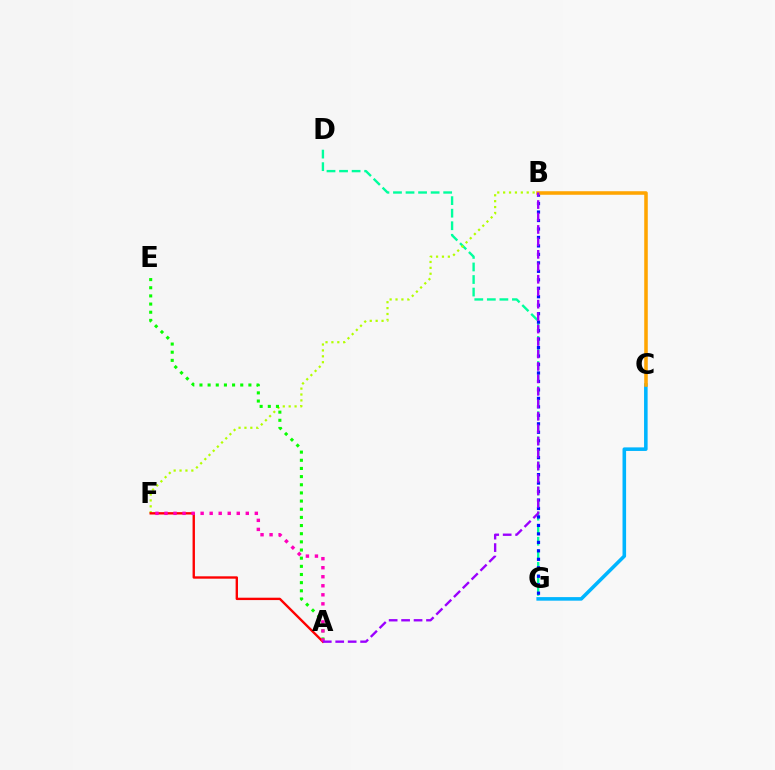{('D', 'G'): [{'color': '#00ff9d', 'line_style': 'dashed', 'thickness': 1.7}], ('B', 'F'): [{'color': '#b3ff00', 'line_style': 'dotted', 'thickness': 1.6}], ('A', 'E'): [{'color': '#08ff00', 'line_style': 'dotted', 'thickness': 2.22}], ('B', 'G'): [{'color': '#0010ff', 'line_style': 'dotted', 'thickness': 2.3}], ('C', 'G'): [{'color': '#00b5ff', 'line_style': 'solid', 'thickness': 2.57}], ('B', 'C'): [{'color': '#ffa500', 'line_style': 'solid', 'thickness': 2.55}], ('A', 'F'): [{'color': '#ff0000', 'line_style': 'solid', 'thickness': 1.71}, {'color': '#ff00bd', 'line_style': 'dotted', 'thickness': 2.45}], ('A', 'B'): [{'color': '#9b00ff', 'line_style': 'dashed', 'thickness': 1.69}]}